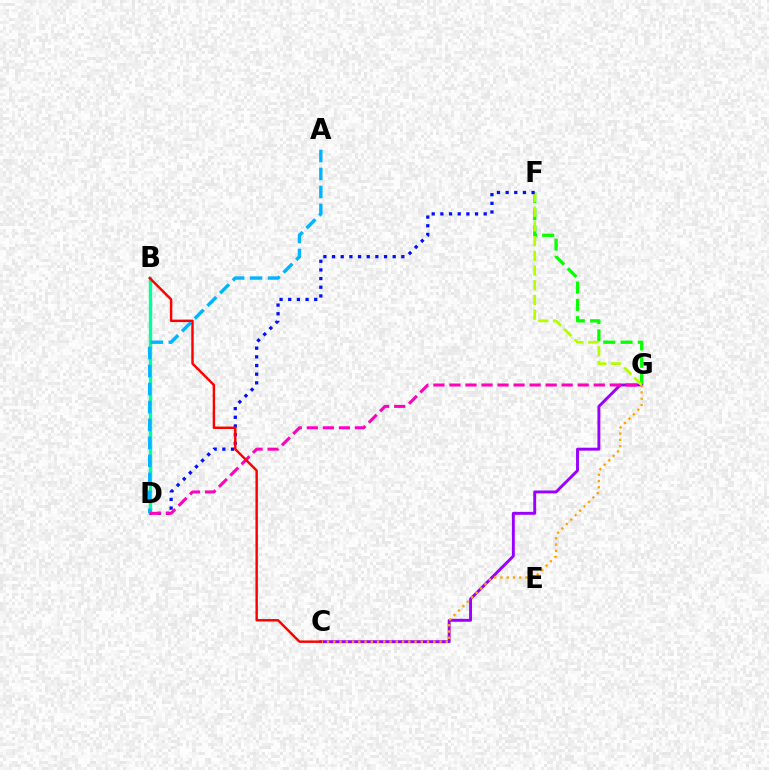{('B', 'D'): [{'color': '#00ff9d', 'line_style': 'solid', 'thickness': 2.42}], ('F', 'G'): [{'color': '#08ff00', 'line_style': 'dashed', 'thickness': 2.35}, {'color': '#b3ff00', 'line_style': 'dashed', 'thickness': 2.0}], ('C', 'G'): [{'color': '#9b00ff', 'line_style': 'solid', 'thickness': 2.1}, {'color': '#ffa500', 'line_style': 'dotted', 'thickness': 1.7}], ('D', 'F'): [{'color': '#0010ff', 'line_style': 'dotted', 'thickness': 2.35}], ('A', 'D'): [{'color': '#00b5ff', 'line_style': 'dashed', 'thickness': 2.44}], ('D', 'G'): [{'color': '#ff00bd', 'line_style': 'dashed', 'thickness': 2.18}], ('B', 'C'): [{'color': '#ff0000', 'line_style': 'solid', 'thickness': 1.75}]}